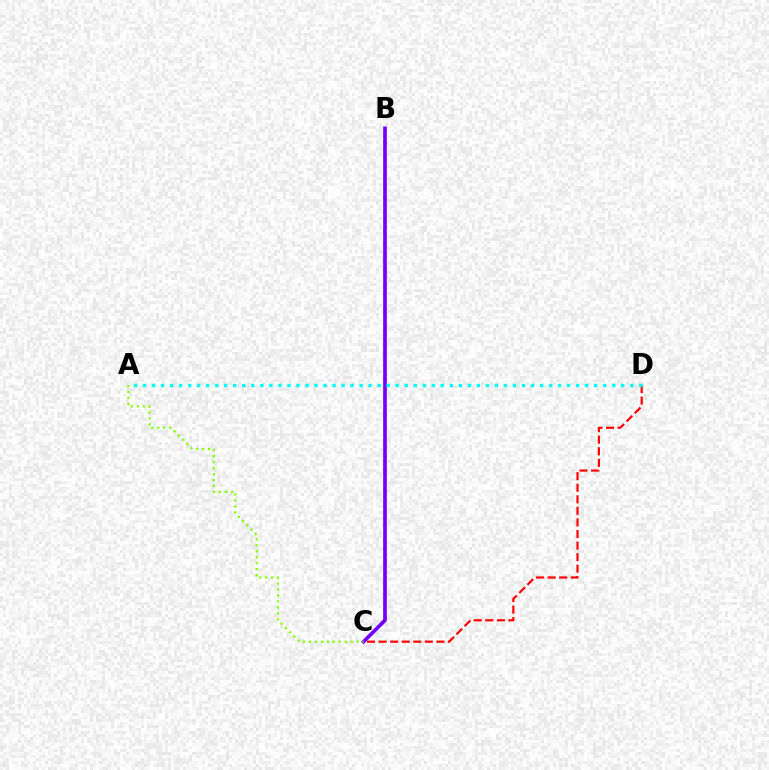{('C', 'D'): [{'color': '#ff0000', 'line_style': 'dashed', 'thickness': 1.57}], ('B', 'C'): [{'color': '#7200ff', 'line_style': 'solid', 'thickness': 2.65}], ('A', 'C'): [{'color': '#84ff00', 'line_style': 'dotted', 'thickness': 1.62}], ('A', 'D'): [{'color': '#00fff6', 'line_style': 'dotted', 'thickness': 2.45}]}